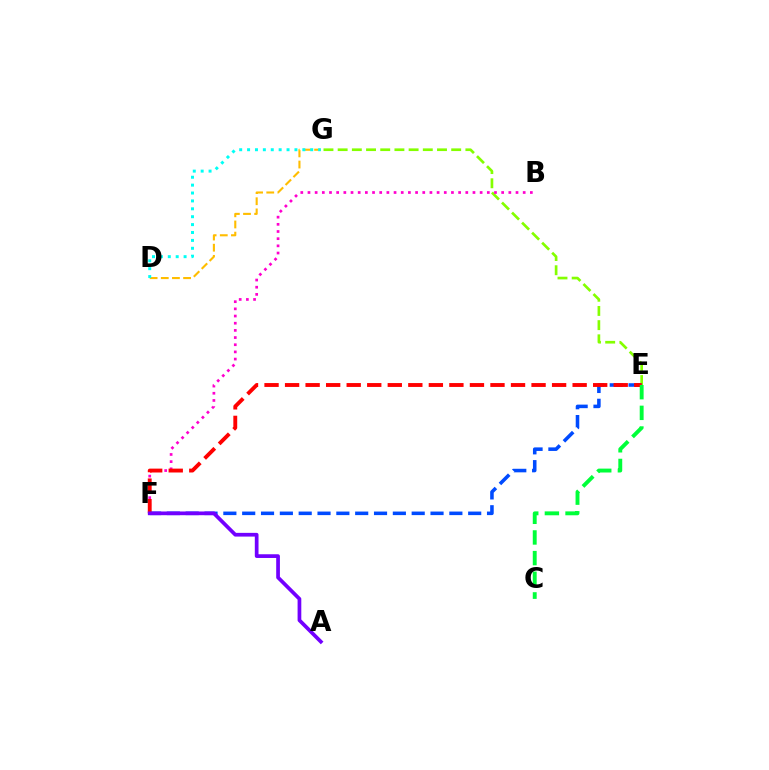{('E', 'G'): [{'color': '#84ff00', 'line_style': 'dashed', 'thickness': 1.93}], ('B', 'F'): [{'color': '#ff00cf', 'line_style': 'dotted', 'thickness': 1.95}], ('D', 'G'): [{'color': '#ffbd00', 'line_style': 'dashed', 'thickness': 1.52}, {'color': '#00fff6', 'line_style': 'dotted', 'thickness': 2.15}], ('E', 'F'): [{'color': '#004bff', 'line_style': 'dashed', 'thickness': 2.56}, {'color': '#ff0000', 'line_style': 'dashed', 'thickness': 2.79}], ('C', 'E'): [{'color': '#00ff39', 'line_style': 'dashed', 'thickness': 2.81}], ('A', 'F'): [{'color': '#7200ff', 'line_style': 'solid', 'thickness': 2.68}]}